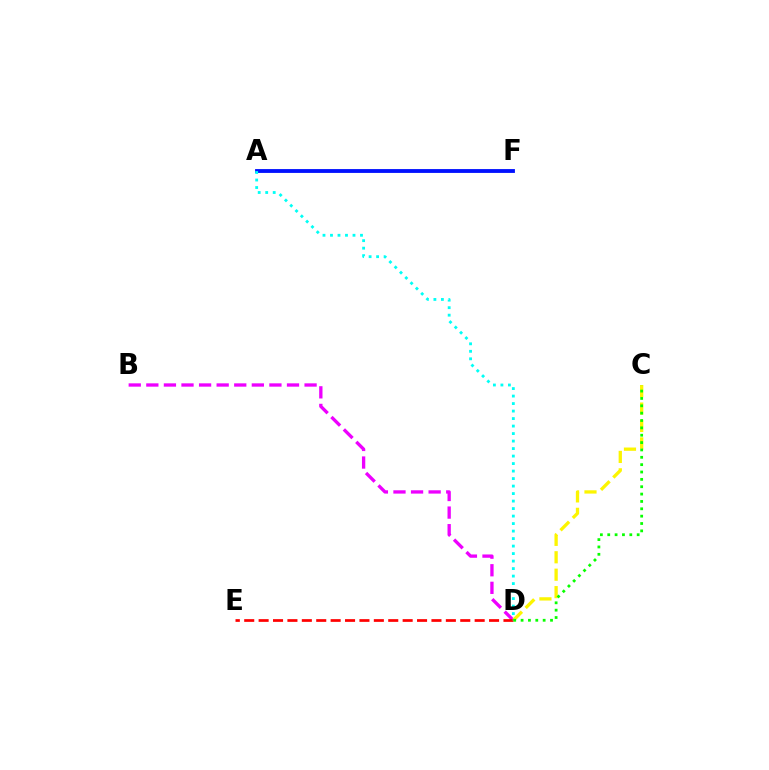{('A', 'F'): [{'color': '#0010ff', 'line_style': 'solid', 'thickness': 2.76}], ('B', 'D'): [{'color': '#ee00ff', 'line_style': 'dashed', 'thickness': 2.39}], ('C', 'D'): [{'color': '#fcf500', 'line_style': 'dashed', 'thickness': 2.37}, {'color': '#08ff00', 'line_style': 'dotted', 'thickness': 2.0}], ('D', 'E'): [{'color': '#ff0000', 'line_style': 'dashed', 'thickness': 1.96}], ('A', 'D'): [{'color': '#00fff6', 'line_style': 'dotted', 'thickness': 2.04}]}